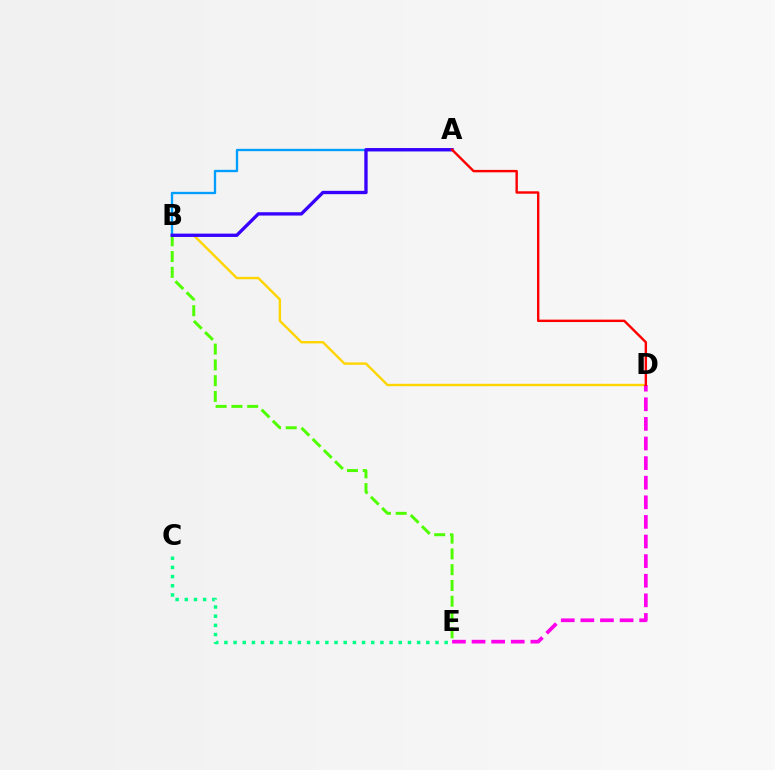{('B', 'D'): [{'color': '#ffd500', 'line_style': 'solid', 'thickness': 1.72}], ('A', 'B'): [{'color': '#009eff', 'line_style': 'solid', 'thickness': 1.69}, {'color': '#3700ff', 'line_style': 'solid', 'thickness': 2.4}], ('B', 'E'): [{'color': '#4fff00', 'line_style': 'dashed', 'thickness': 2.14}], ('C', 'E'): [{'color': '#00ff86', 'line_style': 'dotted', 'thickness': 2.49}], ('D', 'E'): [{'color': '#ff00ed', 'line_style': 'dashed', 'thickness': 2.66}], ('A', 'D'): [{'color': '#ff0000', 'line_style': 'solid', 'thickness': 1.74}]}